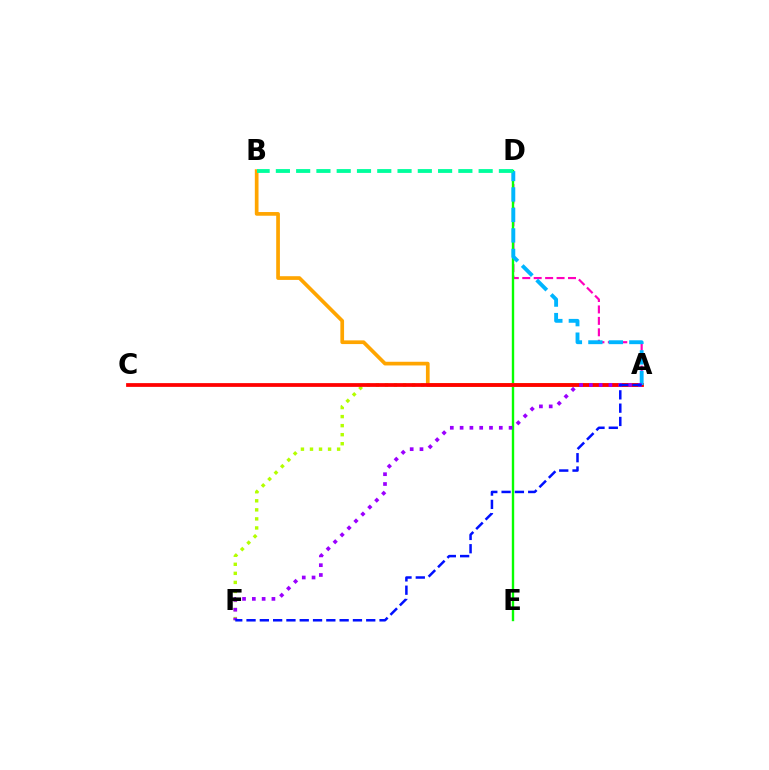{('A', 'B'): [{'color': '#ffa500', 'line_style': 'solid', 'thickness': 2.67}], ('A', 'D'): [{'color': '#ff00bd', 'line_style': 'dashed', 'thickness': 1.55}, {'color': '#00b5ff', 'line_style': 'dashed', 'thickness': 2.78}], ('D', 'E'): [{'color': '#08ff00', 'line_style': 'solid', 'thickness': 1.72}], ('A', 'F'): [{'color': '#b3ff00', 'line_style': 'dotted', 'thickness': 2.46}, {'color': '#9b00ff', 'line_style': 'dotted', 'thickness': 2.66}, {'color': '#0010ff', 'line_style': 'dashed', 'thickness': 1.81}], ('A', 'C'): [{'color': '#ff0000', 'line_style': 'solid', 'thickness': 2.71}], ('B', 'D'): [{'color': '#00ff9d', 'line_style': 'dashed', 'thickness': 2.75}]}